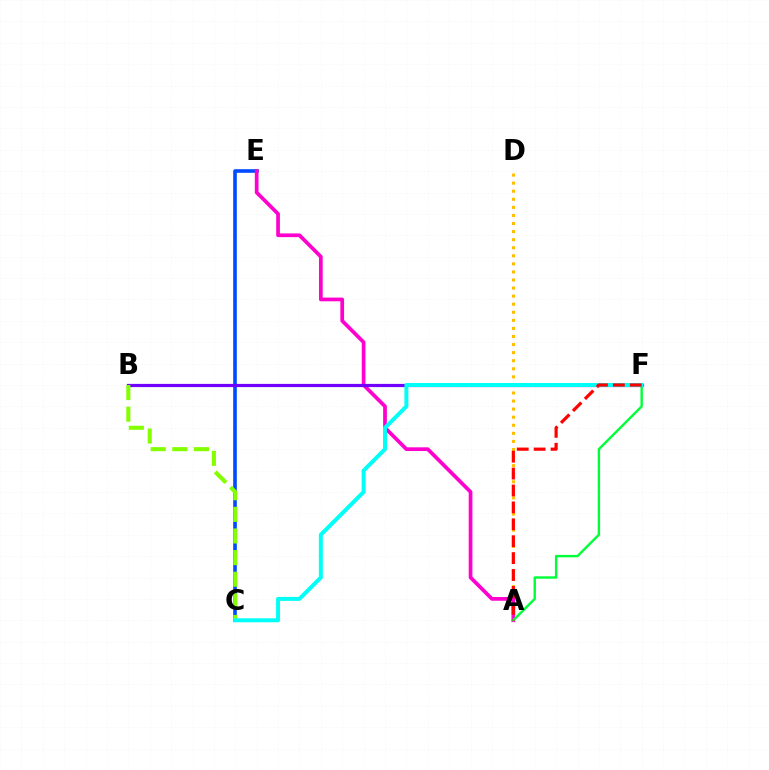{('A', 'D'): [{'color': '#ffbd00', 'line_style': 'dotted', 'thickness': 2.19}], ('C', 'E'): [{'color': '#004bff', 'line_style': 'solid', 'thickness': 2.61}], ('A', 'E'): [{'color': '#ff00cf', 'line_style': 'solid', 'thickness': 2.68}], ('A', 'F'): [{'color': '#00ff39', 'line_style': 'solid', 'thickness': 1.74}, {'color': '#ff0000', 'line_style': 'dashed', 'thickness': 2.3}], ('B', 'F'): [{'color': '#7200ff', 'line_style': 'solid', 'thickness': 2.31}], ('B', 'C'): [{'color': '#84ff00', 'line_style': 'dashed', 'thickness': 2.94}], ('C', 'F'): [{'color': '#00fff6', 'line_style': 'solid', 'thickness': 2.86}]}